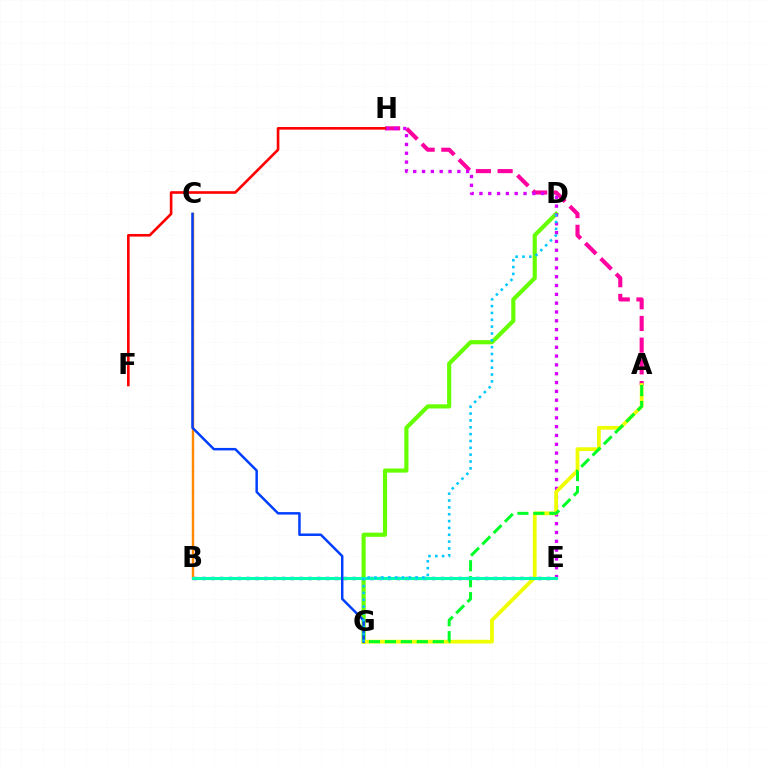{('B', 'E'): [{'color': '#4f00ff', 'line_style': 'dotted', 'thickness': 2.4}, {'color': '#00ffaf', 'line_style': 'solid', 'thickness': 2.23}], ('D', 'G'): [{'color': '#66ff00', 'line_style': 'solid', 'thickness': 2.98}, {'color': '#00c7ff', 'line_style': 'dotted', 'thickness': 1.86}], ('A', 'H'): [{'color': '#ff00a0', 'line_style': 'dashed', 'thickness': 2.95}], ('E', 'H'): [{'color': '#d600ff', 'line_style': 'dotted', 'thickness': 2.4}], ('A', 'G'): [{'color': '#eeff00', 'line_style': 'solid', 'thickness': 2.7}, {'color': '#00ff27', 'line_style': 'dashed', 'thickness': 2.17}], ('F', 'H'): [{'color': '#ff0000', 'line_style': 'solid', 'thickness': 1.89}], ('B', 'C'): [{'color': '#ff8800', 'line_style': 'solid', 'thickness': 1.76}], ('C', 'G'): [{'color': '#003fff', 'line_style': 'solid', 'thickness': 1.79}]}